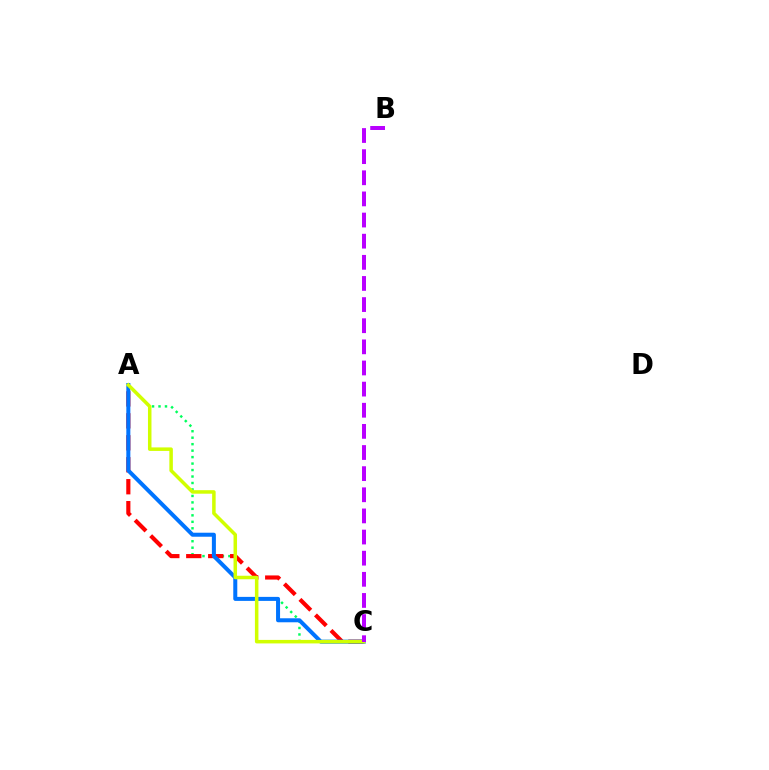{('A', 'C'): [{'color': '#00ff5c', 'line_style': 'dotted', 'thickness': 1.76}, {'color': '#ff0000', 'line_style': 'dashed', 'thickness': 2.98}, {'color': '#0074ff', 'line_style': 'solid', 'thickness': 2.89}, {'color': '#d1ff00', 'line_style': 'solid', 'thickness': 2.53}], ('B', 'C'): [{'color': '#b900ff', 'line_style': 'dashed', 'thickness': 2.87}]}